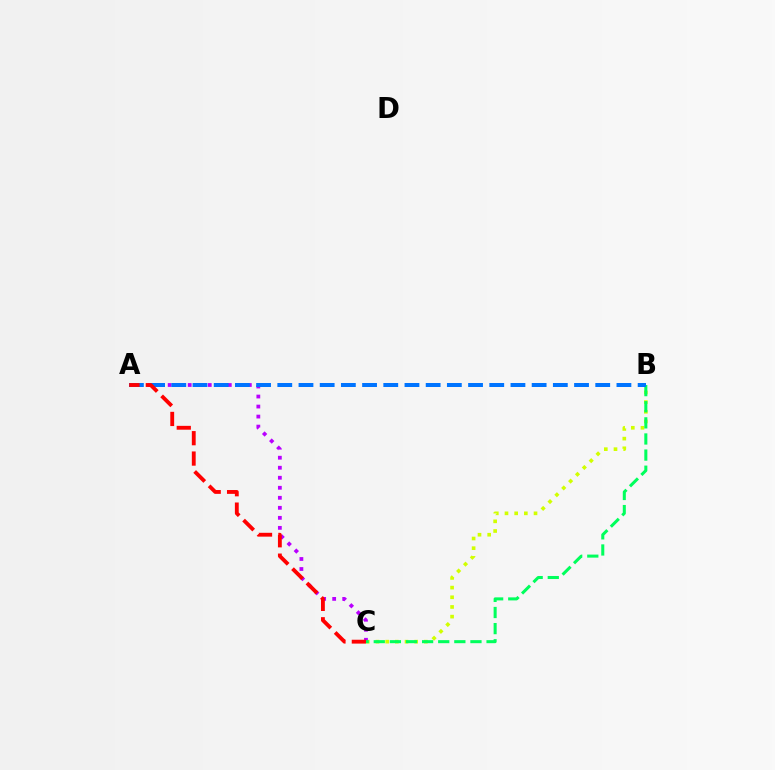{('B', 'C'): [{'color': '#d1ff00', 'line_style': 'dotted', 'thickness': 2.63}, {'color': '#00ff5c', 'line_style': 'dashed', 'thickness': 2.19}], ('A', 'C'): [{'color': '#b900ff', 'line_style': 'dotted', 'thickness': 2.72}, {'color': '#ff0000', 'line_style': 'dashed', 'thickness': 2.77}], ('A', 'B'): [{'color': '#0074ff', 'line_style': 'dashed', 'thickness': 2.88}]}